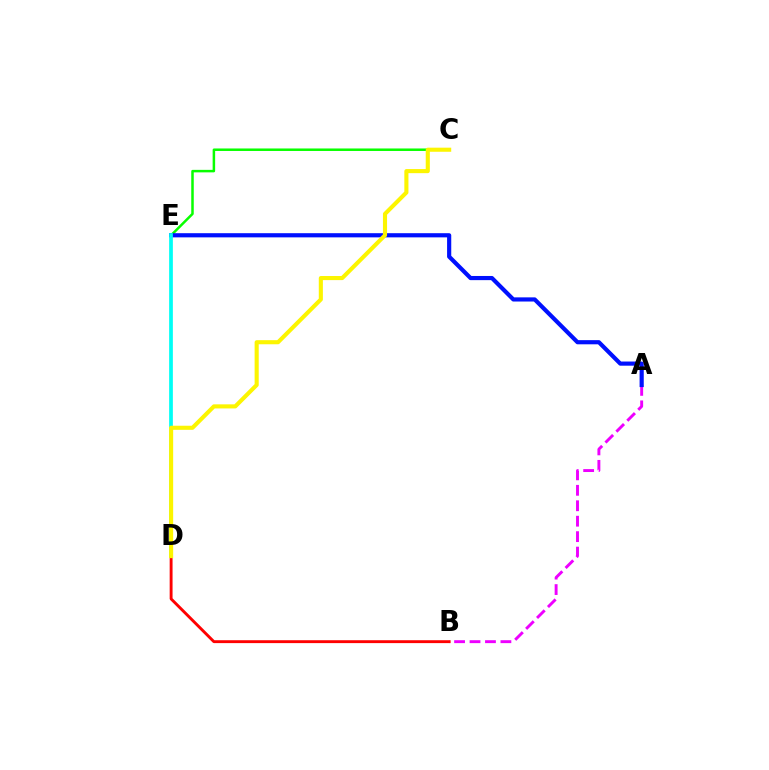{('C', 'E'): [{'color': '#08ff00', 'line_style': 'solid', 'thickness': 1.8}], ('A', 'B'): [{'color': '#ee00ff', 'line_style': 'dashed', 'thickness': 2.1}], ('A', 'E'): [{'color': '#0010ff', 'line_style': 'solid', 'thickness': 3.0}], ('B', 'D'): [{'color': '#ff0000', 'line_style': 'solid', 'thickness': 2.08}], ('D', 'E'): [{'color': '#00fff6', 'line_style': 'solid', 'thickness': 2.68}], ('C', 'D'): [{'color': '#fcf500', 'line_style': 'solid', 'thickness': 2.95}]}